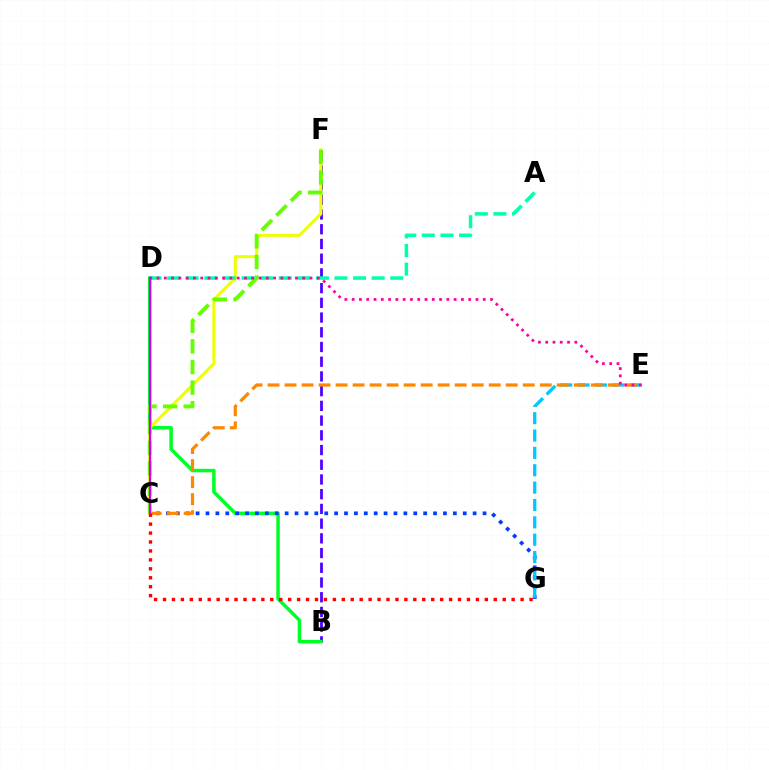{('B', 'F'): [{'color': '#4f00ff', 'line_style': 'dashed', 'thickness': 2.0}], ('B', 'D'): [{'color': '#00ff27', 'line_style': 'solid', 'thickness': 2.52}], ('C', 'G'): [{'color': '#003fff', 'line_style': 'dotted', 'thickness': 2.69}, {'color': '#ff0000', 'line_style': 'dotted', 'thickness': 2.43}], ('C', 'F'): [{'color': '#eeff00', 'line_style': 'solid', 'thickness': 2.17}, {'color': '#66ff00', 'line_style': 'dashed', 'thickness': 2.8}], ('E', 'G'): [{'color': '#00c7ff', 'line_style': 'dashed', 'thickness': 2.36}], ('C', 'E'): [{'color': '#ff8800', 'line_style': 'dashed', 'thickness': 2.31}], ('A', 'D'): [{'color': '#00ffaf', 'line_style': 'dashed', 'thickness': 2.53}], ('D', 'E'): [{'color': '#ff00a0', 'line_style': 'dotted', 'thickness': 1.98}], ('C', 'D'): [{'color': '#d600ff', 'line_style': 'solid', 'thickness': 1.55}]}